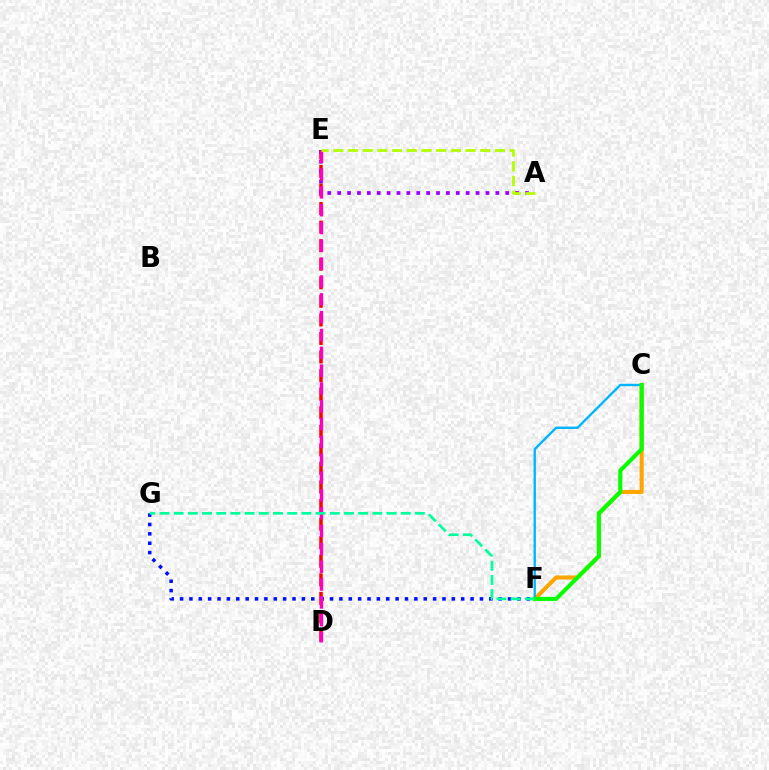{('F', 'G'): [{'color': '#0010ff', 'line_style': 'dotted', 'thickness': 2.55}, {'color': '#00ff9d', 'line_style': 'dashed', 'thickness': 1.93}], ('C', 'F'): [{'color': '#ffa500', 'line_style': 'solid', 'thickness': 2.94}, {'color': '#00b5ff', 'line_style': 'solid', 'thickness': 1.7}, {'color': '#08ff00', 'line_style': 'solid', 'thickness': 2.95}], ('D', 'E'): [{'color': '#ff0000', 'line_style': 'dashed', 'thickness': 2.52}, {'color': '#ff00bd', 'line_style': 'dashed', 'thickness': 2.42}], ('A', 'E'): [{'color': '#9b00ff', 'line_style': 'dotted', 'thickness': 2.69}, {'color': '#b3ff00', 'line_style': 'dashed', 'thickness': 2.0}]}